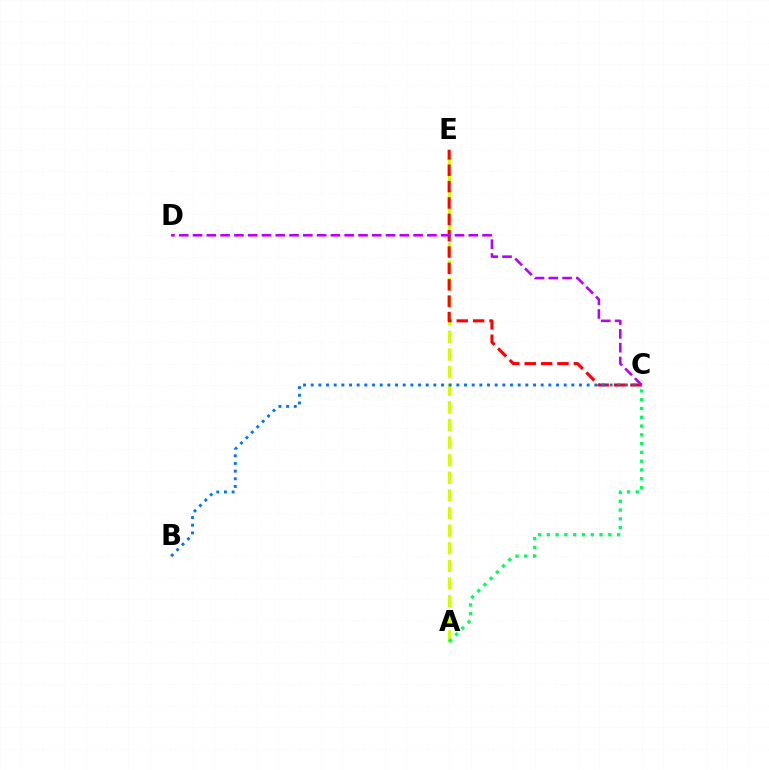{('A', 'E'): [{'color': '#d1ff00', 'line_style': 'dashed', 'thickness': 2.39}], ('C', 'E'): [{'color': '#ff0000', 'line_style': 'dashed', 'thickness': 2.22}], ('B', 'C'): [{'color': '#0074ff', 'line_style': 'dotted', 'thickness': 2.08}], ('A', 'C'): [{'color': '#00ff5c', 'line_style': 'dotted', 'thickness': 2.39}], ('C', 'D'): [{'color': '#b900ff', 'line_style': 'dashed', 'thickness': 1.87}]}